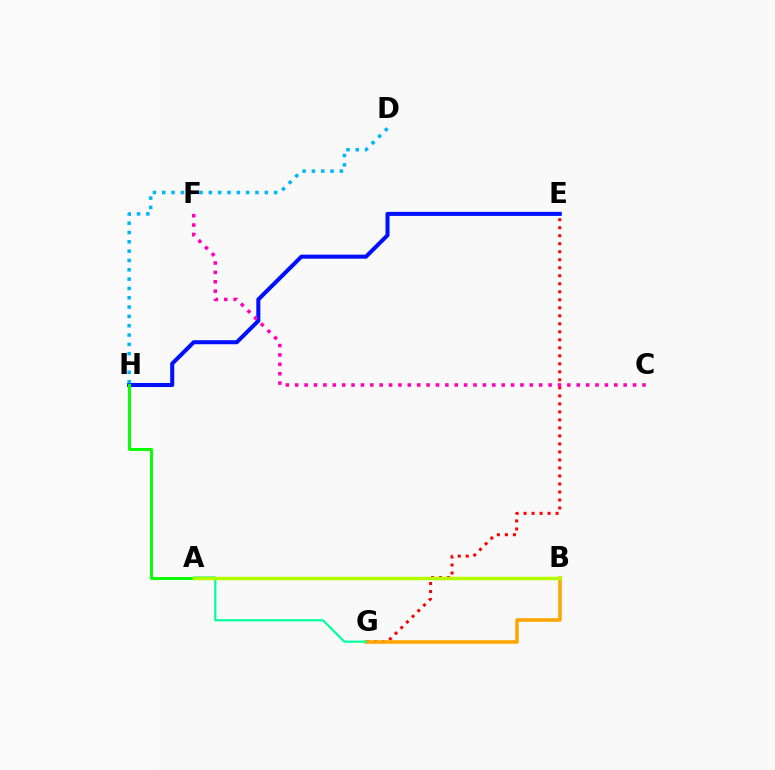{('E', 'H'): [{'color': '#0010ff', 'line_style': 'solid', 'thickness': 2.92}], ('A', 'H'): [{'color': '#08ff00', 'line_style': 'solid', 'thickness': 2.13}], ('E', 'G'): [{'color': '#ff0000', 'line_style': 'dotted', 'thickness': 2.18}], ('D', 'H'): [{'color': '#00b5ff', 'line_style': 'dotted', 'thickness': 2.53}], ('B', 'G'): [{'color': '#ffa500', 'line_style': 'solid', 'thickness': 2.54}], ('A', 'B'): [{'color': '#9b00ff', 'line_style': 'dashed', 'thickness': 1.92}, {'color': '#b3ff00', 'line_style': 'solid', 'thickness': 2.52}], ('A', 'G'): [{'color': '#00ff9d', 'line_style': 'solid', 'thickness': 1.57}], ('C', 'F'): [{'color': '#ff00bd', 'line_style': 'dotted', 'thickness': 2.55}]}